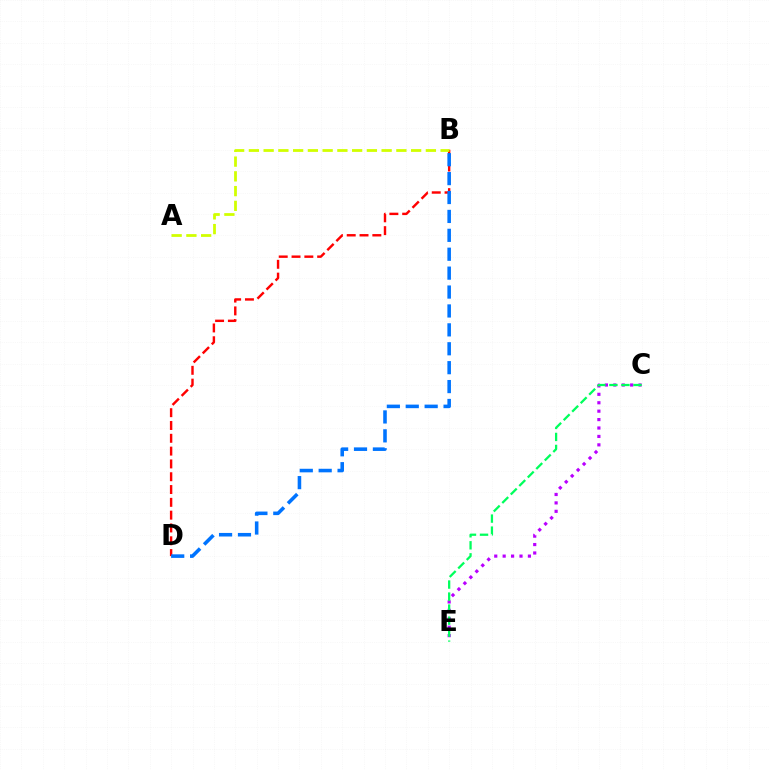{('C', 'E'): [{'color': '#b900ff', 'line_style': 'dotted', 'thickness': 2.29}, {'color': '#00ff5c', 'line_style': 'dashed', 'thickness': 1.63}], ('B', 'D'): [{'color': '#ff0000', 'line_style': 'dashed', 'thickness': 1.74}, {'color': '#0074ff', 'line_style': 'dashed', 'thickness': 2.57}], ('A', 'B'): [{'color': '#d1ff00', 'line_style': 'dashed', 'thickness': 2.0}]}